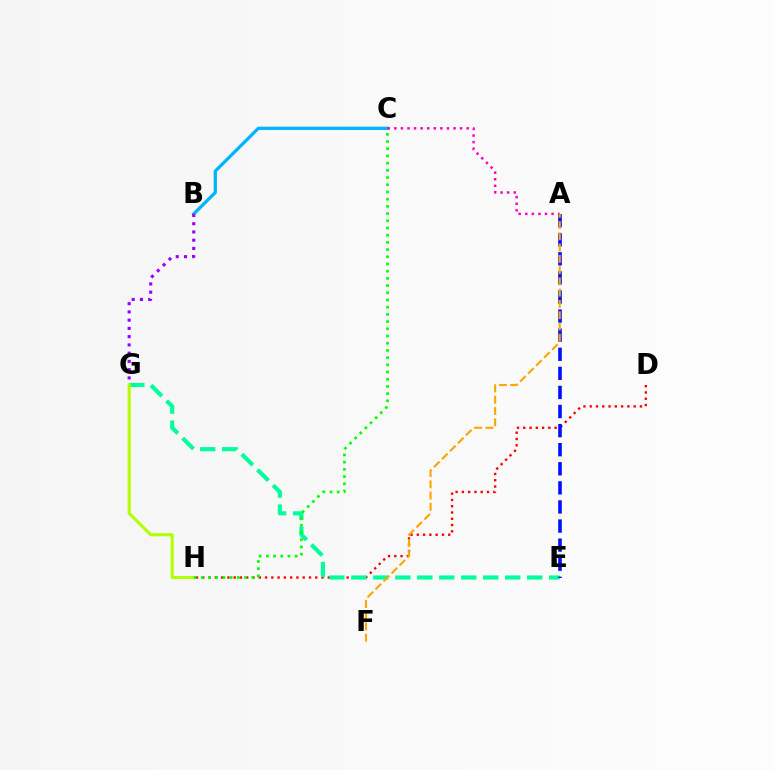{('B', 'C'): [{'color': '#00b5ff', 'line_style': 'solid', 'thickness': 2.35}], ('D', 'H'): [{'color': '#ff0000', 'line_style': 'dotted', 'thickness': 1.7}], ('A', 'C'): [{'color': '#ff00bd', 'line_style': 'dotted', 'thickness': 1.79}], ('E', 'G'): [{'color': '#00ff9d', 'line_style': 'dashed', 'thickness': 2.99}], ('A', 'E'): [{'color': '#0010ff', 'line_style': 'dashed', 'thickness': 2.59}], ('B', 'G'): [{'color': '#9b00ff', 'line_style': 'dotted', 'thickness': 2.24}], ('A', 'F'): [{'color': '#ffa500', 'line_style': 'dashed', 'thickness': 1.53}], ('G', 'H'): [{'color': '#b3ff00', 'line_style': 'solid', 'thickness': 2.21}], ('C', 'H'): [{'color': '#08ff00', 'line_style': 'dotted', 'thickness': 1.96}]}